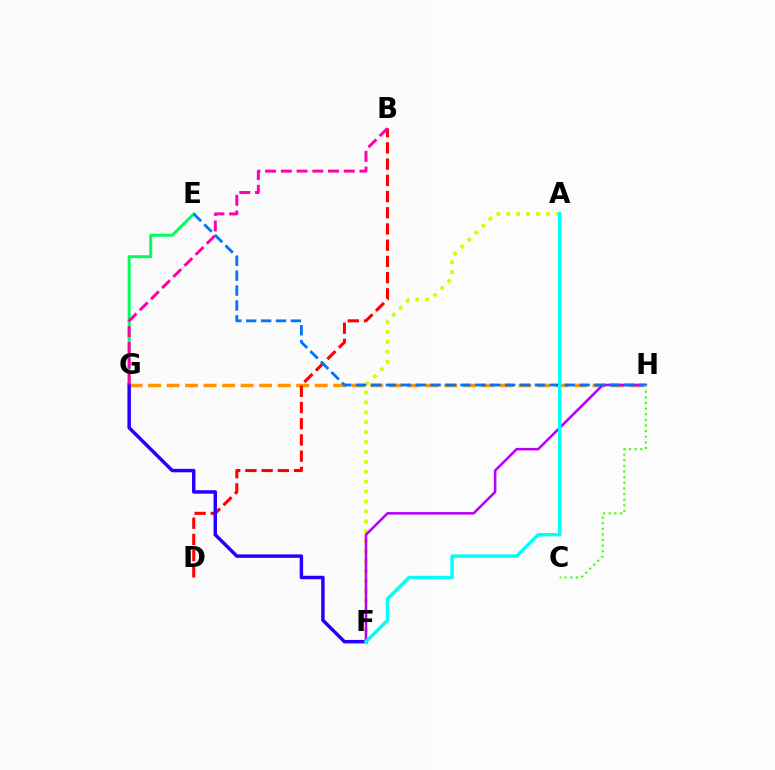{('G', 'H'): [{'color': '#ff9400', 'line_style': 'dashed', 'thickness': 2.52}], ('B', 'D'): [{'color': '#ff0000', 'line_style': 'dashed', 'thickness': 2.2}], ('E', 'G'): [{'color': '#00ff5c', 'line_style': 'solid', 'thickness': 2.12}], ('A', 'F'): [{'color': '#d1ff00', 'line_style': 'dotted', 'thickness': 2.7}, {'color': '#00fff6', 'line_style': 'solid', 'thickness': 2.48}], ('F', 'G'): [{'color': '#2500ff', 'line_style': 'solid', 'thickness': 2.5}], ('B', 'G'): [{'color': '#ff00ac', 'line_style': 'dashed', 'thickness': 2.14}], ('F', 'H'): [{'color': '#b900ff', 'line_style': 'solid', 'thickness': 1.84}], ('E', 'H'): [{'color': '#0074ff', 'line_style': 'dashed', 'thickness': 2.02}], ('C', 'H'): [{'color': '#3dff00', 'line_style': 'dotted', 'thickness': 1.53}]}